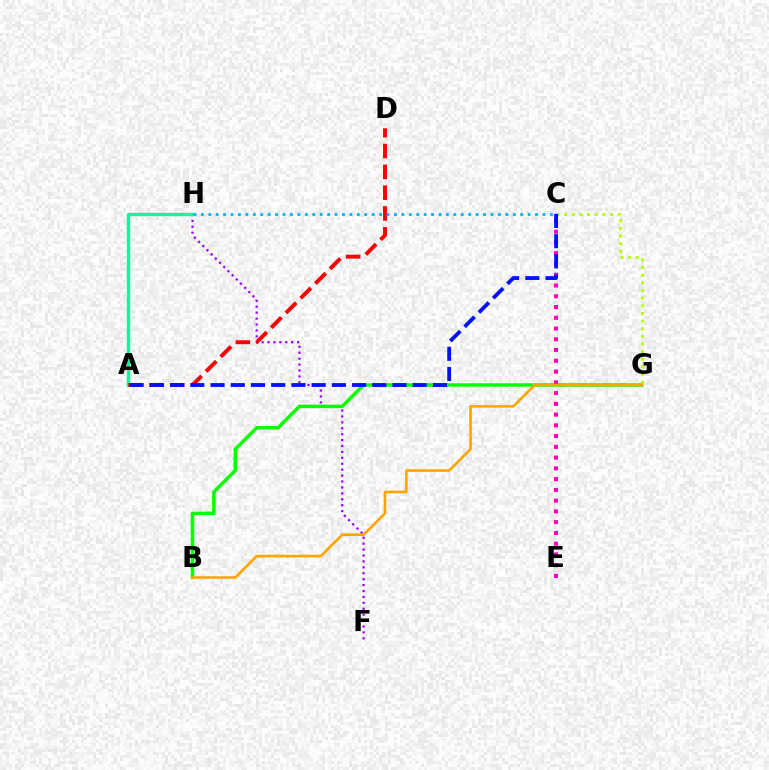{('F', 'H'): [{'color': '#9b00ff', 'line_style': 'dotted', 'thickness': 1.61}], ('A', 'H'): [{'color': '#00ff9d', 'line_style': 'solid', 'thickness': 2.4}], ('B', 'G'): [{'color': '#08ff00', 'line_style': 'solid', 'thickness': 2.51}, {'color': '#ffa500', 'line_style': 'solid', 'thickness': 1.89}], ('A', 'D'): [{'color': '#ff0000', 'line_style': 'dashed', 'thickness': 2.83}], ('C', 'E'): [{'color': '#ff00bd', 'line_style': 'dotted', 'thickness': 2.92}], ('C', 'G'): [{'color': '#b3ff00', 'line_style': 'dotted', 'thickness': 2.08}], ('A', 'C'): [{'color': '#0010ff', 'line_style': 'dashed', 'thickness': 2.75}], ('C', 'H'): [{'color': '#00b5ff', 'line_style': 'dotted', 'thickness': 2.02}]}